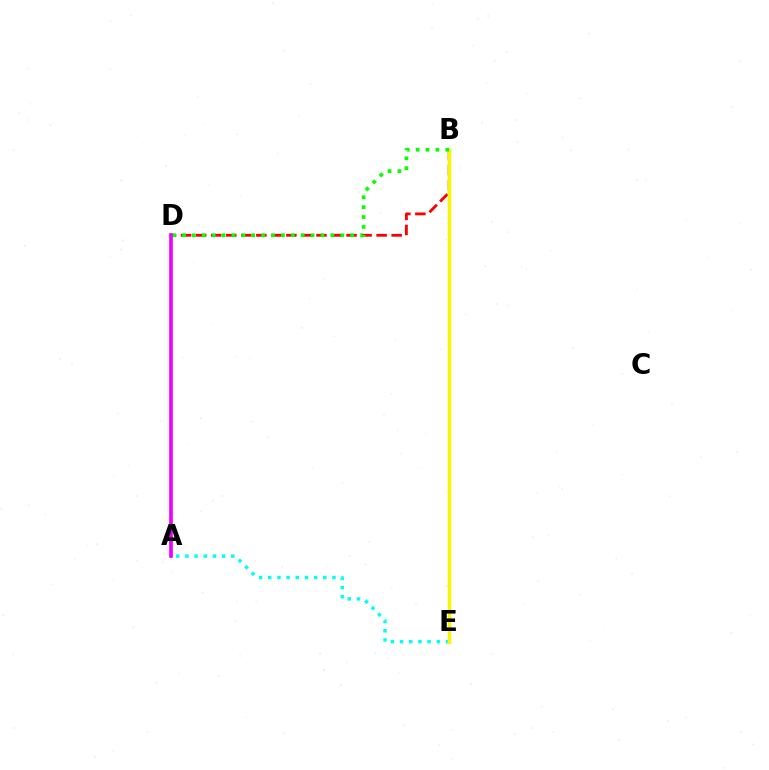{('B', 'E'): [{'color': '#0010ff', 'line_style': 'dotted', 'thickness': 2.19}, {'color': '#fcf500', 'line_style': 'solid', 'thickness': 2.5}], ('B', 'D'): [{'color': '#ff0000', 'line_style': 'dashed', 'thickness': 2.04}, {'color': '#08ff00', 'line_style': 'dotted', 'thickness': 2.69}], ('A', 'E'): [{'color': '#00fff6', 'line_style': 'dotted', 'thickness': 2.49}], ('A', 'D'): [{'color': '#ee00ff', 'line_style': 'solid', 'thickness': 2.63}]}